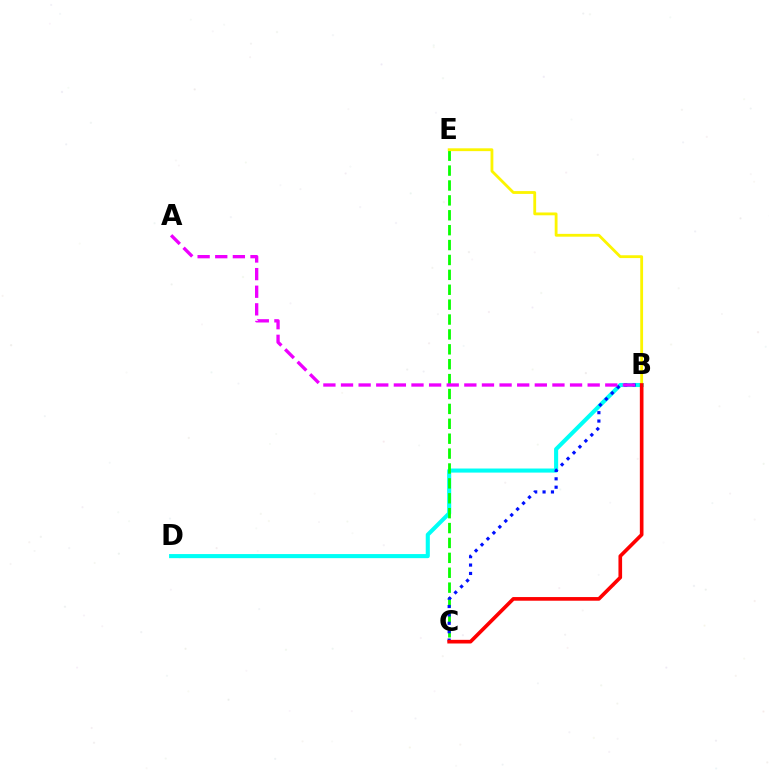{('B', 'D'): [{'color': '#00fff6', 'line_style': 'solid', 'thickness': 2.94}], ('C', 'E'): [{'color': '#08ff00', 'line_style': 'dashed', 'thickness': 2.02}], ('B', 'C'): [{'color': '#0010ff', 'line_style': 'dotted', 'thickness': 2.28}, {'color': '#ff0000', 'line_style': 'solid', 'thickness': 2.63}], ('A', 'B'): [{'color': '#ee00ff', 'line_style': 'dashed', 'thickness': 2.39}], ('B', 'E'): [{'color': '#fcf500', 'line_style': 'solid', 'thickness': 2.03}]}